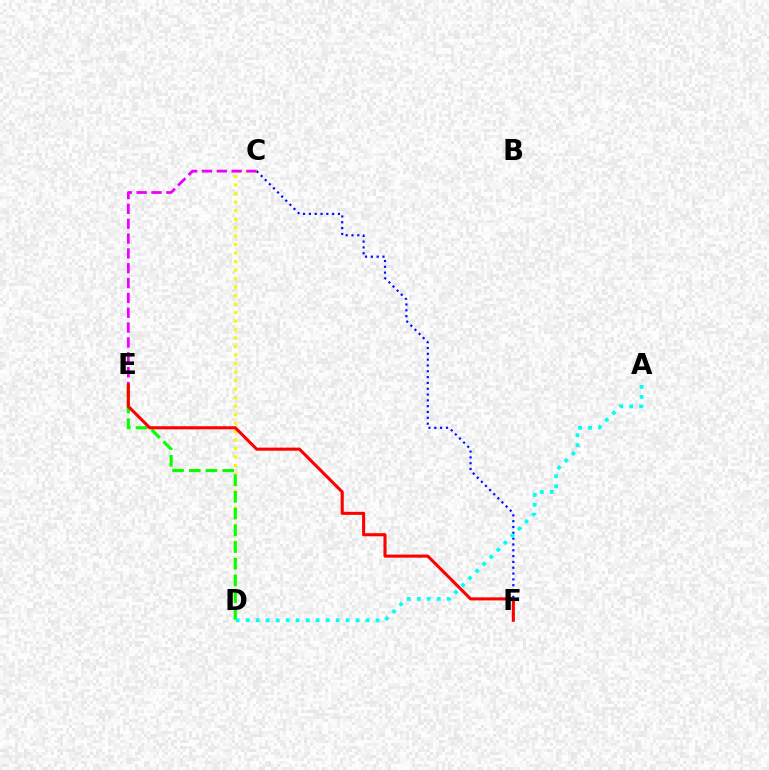{('C', 'D'): [{'color': '#fcf500', 'line_style': 'dotted', 'thickness': 2.31}], ('C', 'F'): [{'color': '#0010ff', 'line_style': 'dotted', 'thickness': 1.58}], ('C', 'E'): [{'color': '#ee00ff', 'line_style': 'dashed', 'thickness': 2.02}], ('D', 'E'): [{'color': '#08ff00', 'line_style': 'dashed', 'thickness': 2.27}], ('E', 'F'): [{'color': '#ff0000', 'line_style': 'solid', 'thickness': 2.21}], ('A', 'D'): [{'color': '#00fff6', 'line_style': 'dotted', 'thickness': 2.72}]}